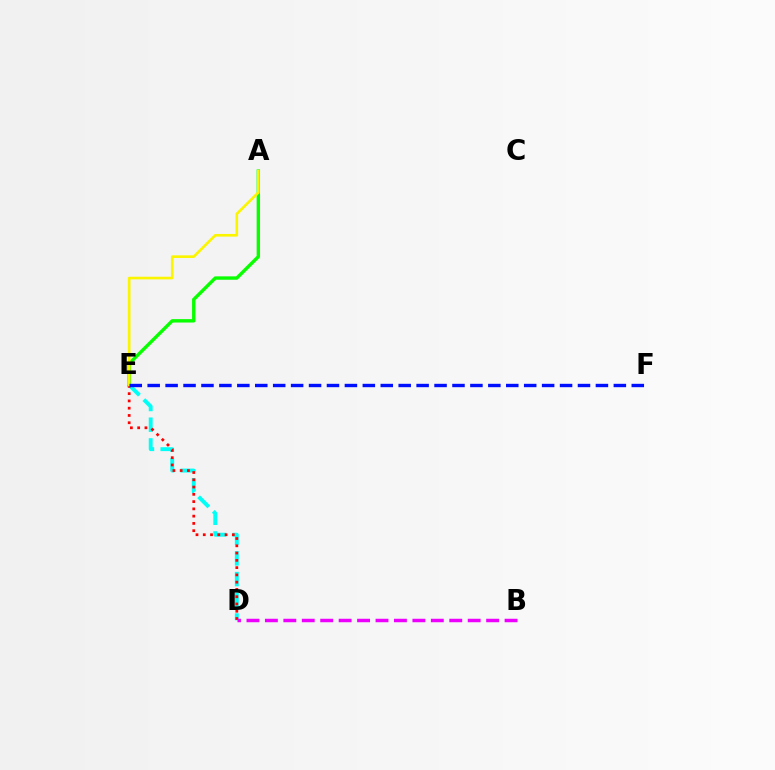{('A', 'E'): [{'color': '#08ff00', 'line_style': 'solid', 'thickness': 2.44}, {'color': '#fcf500', 'line_style': 'solid', 'thickness': 1.91}], ('D', 'E'): [{'color': '#00fff6', 'line_style': 'dashed', 'thickness': 2.81}, {'color': '#ff0000', 'line_style': 'dotted', 'thickness': 1.98}], ('E', 'F'): [{'color': '#0010ff', 'line_style': 'dashed', 'thickness': 2.44}], ('B', 'D'): [{'color': '#ee00ff', 'line_style': 'dashed', 'thickness': 2.5}]}